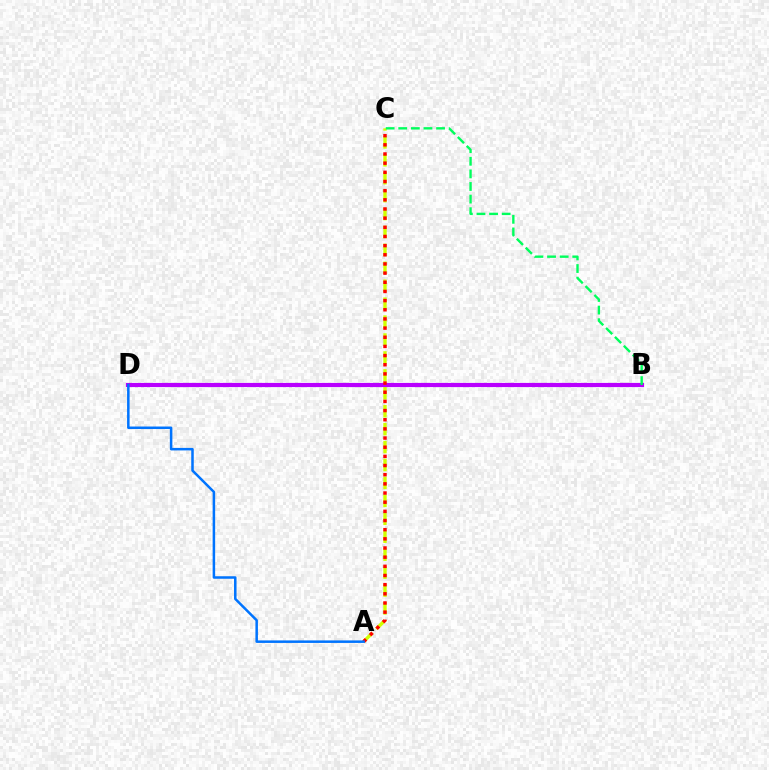{('A', 'C'): [{'color': '#d1ff00', 'line_style': 'dashed', 'thickness': 2.44}, {'color': '#ff0000', 'line_style': 'dotted', 'thickness': 2.49}], ('B', 'D'): [{'color': '#b900ff', 'line_style': 'solid', 'thickness': 2.99}], ('B', 'C'): [{'color': '#00ff5c', 'line_style': 'dashed', 'thickness': 1.71}], ('A', 'D'): [{'color': '#0074ff', 'line_style': 'solid', 'thickness': 1.81}]}